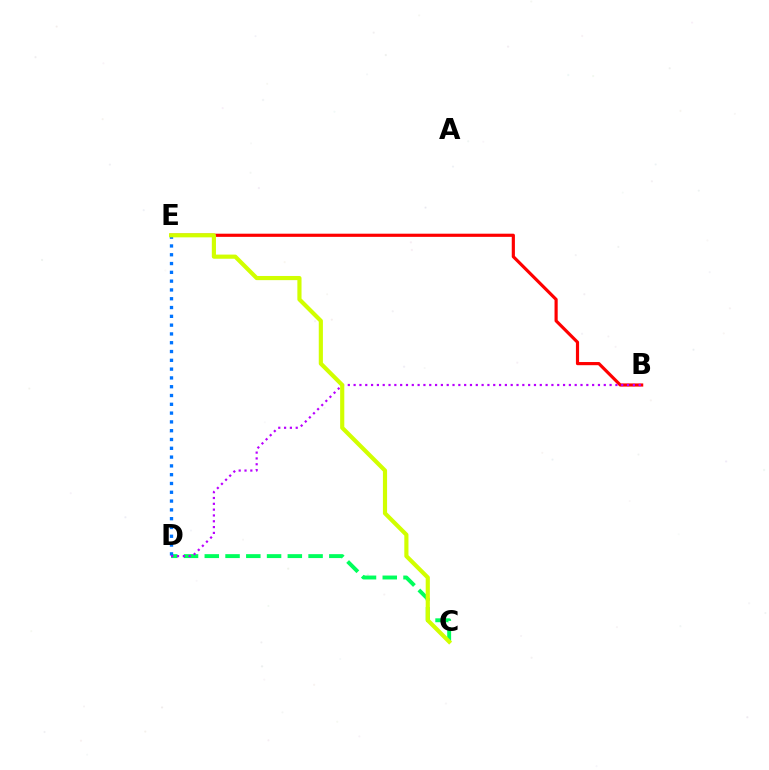{('B', 'E'): [{'color': '#ff0000', 'line_style': 'solid', 'thickness': 2.28}], ('C', 'D'): [{'color': '#00ff5c', 'line_style': 'dashed', 'thickness': 2.82}], ('D', 'E'): [{'color': '#0074ff', 'line_style': 'dotted', 'thickness': 2.39}], ('B', 'D'): [{'color': '#b900ff', 'line_style': 'dotted', 'thickness': 1.58}], ('C', 'E'): [{'color': '#d1ff00', 'line_style': 'solid', 'thickness': 2.99}]}